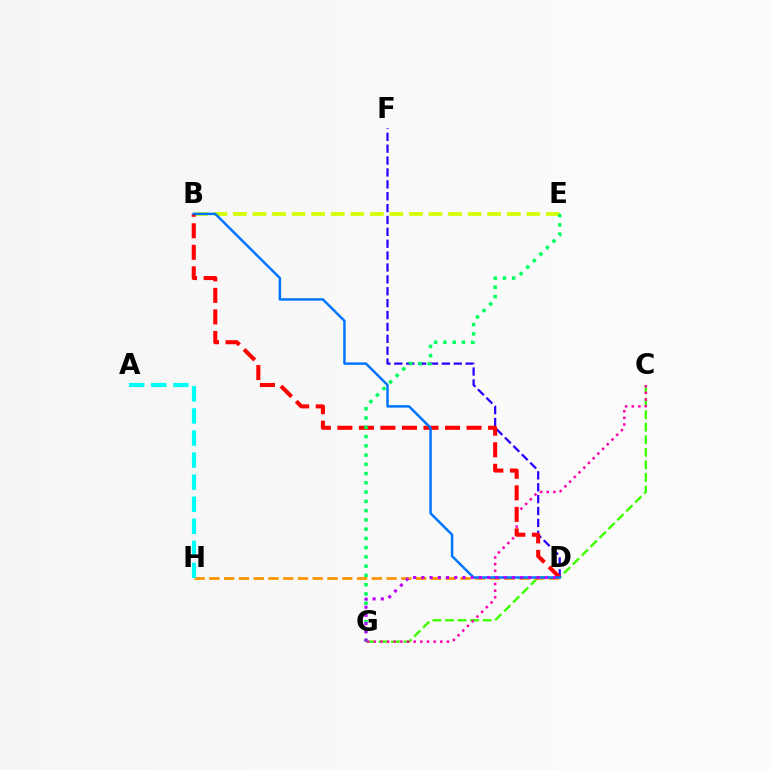{('C', 'G'): [{'color': '#3dff00', 'line_style': 'dashed', 'thickness': 1.71}, {'color': '#ff00ac', 'line_style': 'dotted', 'thickness': 1.8}], ('D', 'H'): [{'color': '#ff9400', 'line_style': 'dashed', 'thickness': 2.01}], ('B', 'E'): [{'color': '#d1ff00', 'line_style': 'dashed', 'thickness': 2.66}], ('D', 'F'): [{'color': '#2500ff', 'line_style': 'dashed', 'thickness': 1.61}], ('B', 'D'): [{'color': '#ff0000', 'line_style': 'dashed', 'thickness': 2.92}, {'color': '#0074ff', 'line_style': 'solid', 'thickness': 1.78}], ('A', 'H'): [{'color': '#00fff6', 'line_style': 'dashed', 'thickness': 3.0}], ('E', 'G'): [{'color': '#00ff5c', 'line_style': 'dotted', 'thickness': 2.52}], ('D', 'G'): [{'color': '#b900ff', 'line_style': 'dotted', 'thickness': 2.23}]}